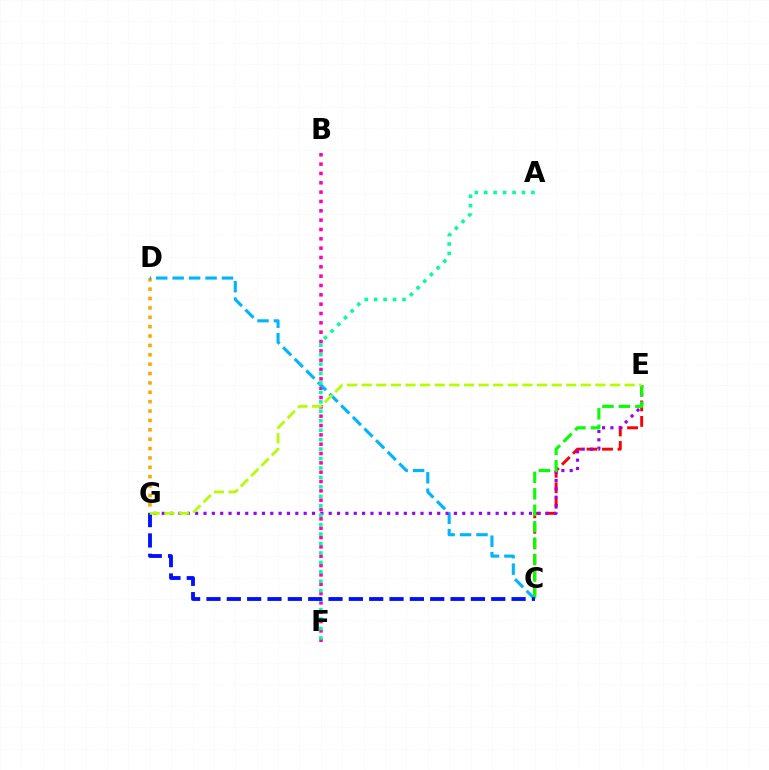{('B', 'F'): [{'color': '#ff00bd', 'line_style': 'dotted', 'thickness': 2.54}], ('D', 'G'): [{'color': '#ffa500', 'line_style': 'dotted', 'thickness': 2.55}], ('C', 'D'): [{'color': '#00b5ff', 'line_style': 'dashed', 'thickness': 2.23}], ('C', 'E'): [{'color': '#ff0000', 'line_style': 'dashed', 'thickness': 2.1}, {'color': '#08ff00', 'line_style': 'dashed', 'thickness': 2.24}], ('E', 'G'): [{'color': '#9b00ff', 'line_style': 'dotted', 'thickness': 2.27}, {'color': '#b3ff00', 'line_style': 'dashed', 'thickness': 1.98}], ('A', 'F'): [{'color': '#00ff9d', 'line_style': 'dotted', 'thickness': 2.57}], ('C', 'G'): [{'color': '#0010ff', 'line_style': 'dashed', 'thickness': 2.76}]}